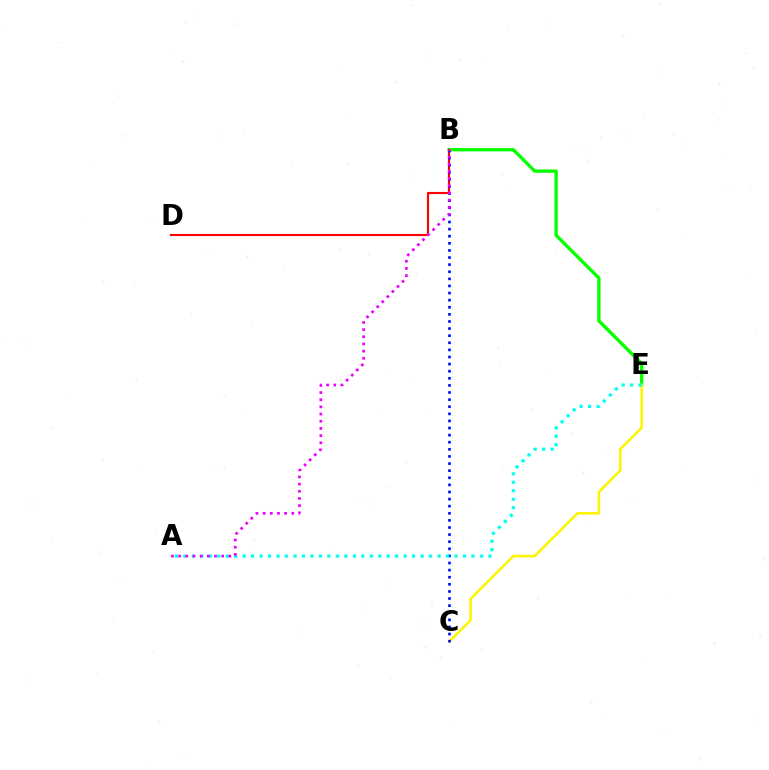{('B', 'E'): [{'color': '#08ff00', 'line_style': 'solid', 'thickness': 2.41}], ('B', 'D'): [{'color': '#ff0000', 'line_style': 'solid', 'thickness': 1.53}], ('C', 'E'): [{'color': '#fcf500', 'line_style': 'solid', 'thickness': 1.86}], ('B', 'C'): [{'color': '#0010ff', 'line_style': 'dotted', 'thickness': 1.93}], ('A', 'E'): [{'color': '#00fff6', 'line_style': 'dotted', 'thickness': 2.3}], ('A', 'B'): [{'color': '#ee00ff', 'line_style': 'dotted', 'thickness': 1.95}]}